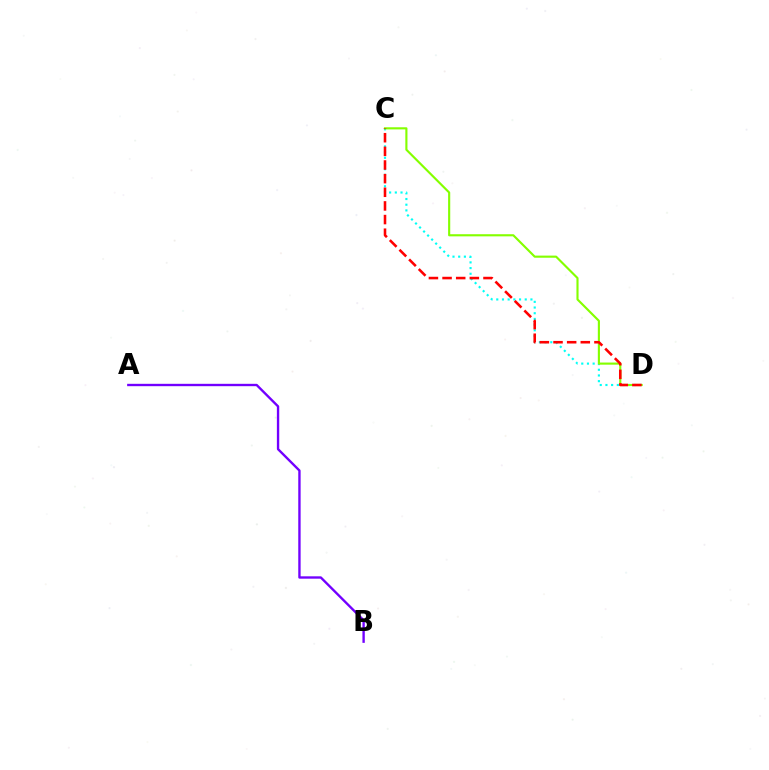{('A', 'B'): [{'color': '#7200ff', 'line_style': 'solid', 'thickness': 1.7}], ('C', 'D'): [{'color': '#00fff6', 'line_style': 'dotted', 'thickness': 1.55}, {'color': '#84ff00', 'line_style': 'solid', 'thickness': 1.54}, {'color': '#ff0000', 'line_style': 'dashed', 'thickness': 1.85}]}